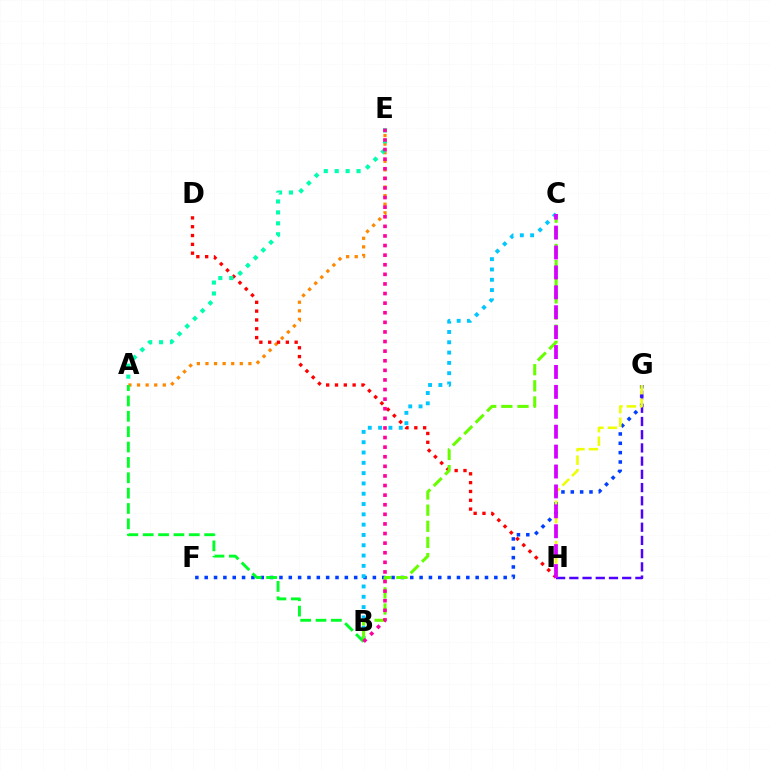{('A', 'E'): [{'color': '#ff8800', 'line_style': 'dotted', 'thickness': 2.33}, {'color': '#00ffaf', 'line_style': 'dotted', 'thickness': 2.97}], ('F', 'G'): [{'color': '#003fff', 'line_style': 'dotted', 'thickness': 2.54}], ('G', 'H'): [{'color': '#4f00ff', 'line_style': 'dashed', 'thickness': 1.8}, {'color': '#eeff00', 'line_style': 'dashed', 'thickness': 1.83}], ('B', 'C'): [{'color': '#00c7ff', 'line_style': 'dotted', 'thickness': 2.8}, {'color': '#66ff00', 'line_style': 'dashed', 'thickness': 2.19}], ('D', 'H'): [{'color': '#ff0000', 'line_style': 'dotted', 'thickness': 2.4}], ('C', 'H'): [{'color': '#d600ff', 'line_style': 'dashed', 'thickness': 2.7}], ('A', 'B'): [{'color': '#00ff27', 'line_style': 'dashed', 'thickness': 2.09}], ('B', 'E'): [{'color': '#ff00a0', 'line_style': 'dotted', 'thickness': 2.61}]}